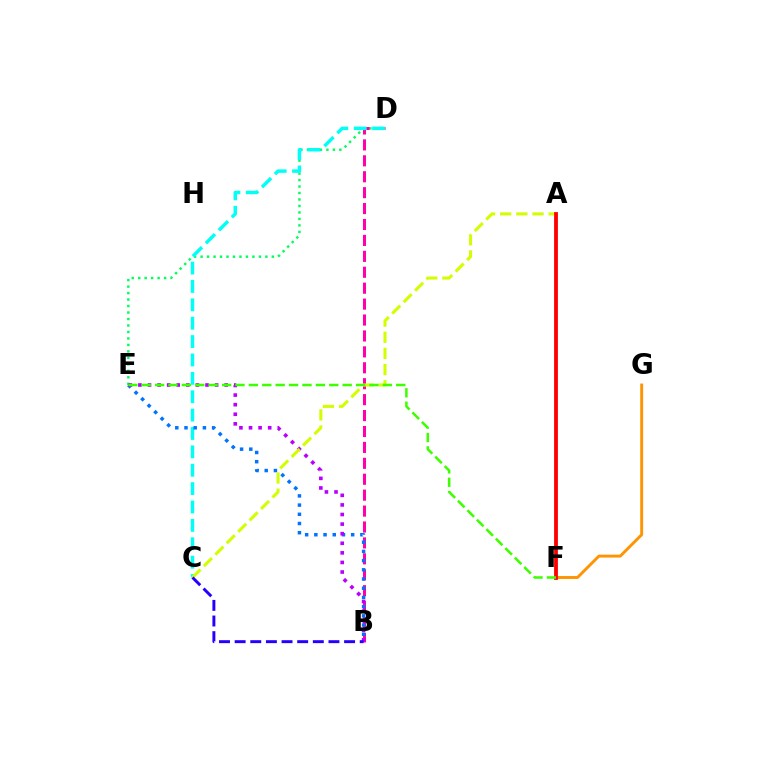{('D', 'E'): [{'color': '#00ff5c', 'line_style': 'dotted', 'thickness': 1.76}], ('B', 'D'): [{'color': '#ff00ac', 'line_style': 'dashed', 'thickness': 2.16}], ('C', 'D'): [{'color': '#00fff6', 'line_style': 'dashed', 'thickness': 2.5}], ('B', 'E'): [{'color': '#0074ff', 'line_style': 'dotted', 'thickness': 2.5}, {'color': '#b900ff', 'line_style': 'dotted', 'thickness': 2.6}], ('F', 'G'): [{'color': '#ff9400', 'line_style': 'solid', 'thickness': 2.09}], ('A', 'C'): [{'color': '#d1ff00', 'line_style': 'dashed', 'thickness': 2.2}], ('A', 'F'): [{'color': '#ff0000', 'line_style': 'solid', 'thickness': 2.73}], ('B', 'C'): [{'color': '#2500ff', 'line_style': 'dashed', 'thickness': 2.12}], ('E', 'F'): [{'color': '#3dff00', 'line_style': 'dashed', 'thickness': 1.82}]}